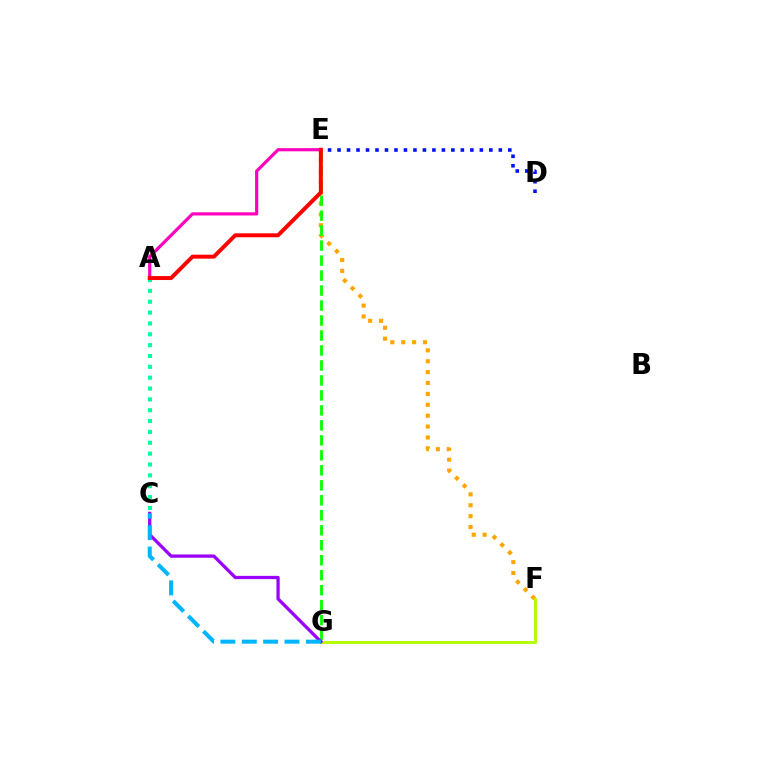{('E', 'F'): [{'color': '#ffa500', 'line_style': 'dotted', 'thickness': 2.96}], ('D', 'E'): [{'color': '#0010ff', 'line_style': 'dotted', 'thickness': 2.58}], ('F', 'G'): [{'color': '#b3ff00', 'line_style': 'solid', 'thickness': 2.12}], ('E', 'G'): [{'color': '#08ff00', 'line_style': 'dashed', 'thickness': 2.04}], ('A', 'C'): [{'color': '#00ff9d', 'line_style': 'dotted', 'thickness': 2.95}], ('C', 'G'): [{'color': '#9b00ff', 'line_style': 'solid', 'thickness': 2.35}, {'color': '#00b5ff', 'line_style': 'dashed', 'thickness': 2.9}], ('A', 'E'): [{'color': '#ff00bd', 'line_style': 'solid', 'thickness': 2.29}, {'color': '#ff0000', 'line_style': 'solid', 'thickness': 2.84}]}